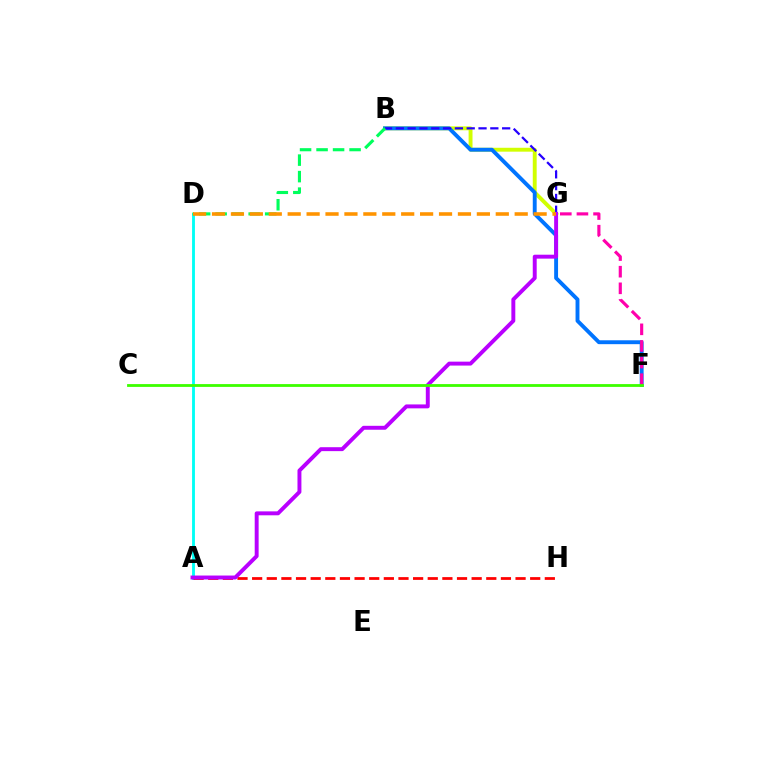{('A', 'D'): [{'color': '#00fff6', 'line_style': 'solid', 'thickness': 2.05}], ('B', 'G'): [{'color': '#d1ff00', 'line_style': 'solid', 'thickness': 2.8}, {'color': '#2500ff', 'line_style': 'dashed', 'thickness': 1.6}], ('A', 'H'): [{'color': '#ff0000', 'line_style': 'dashed', 'thickness': 1.99}], ('B', 'F'): [{'color': '#0074ff', 'line_style': 'solid', 'thickness': 2.8}], ('F', 'G'): [{'color': '#ff00ac', 'line_style': 'dashed', 'thickness': 2.26}], ('A', 'G'): [{'color': '#b900ff', 'line_style': 'solid', 'thickness': 2.83}], ('C', 'F'): [{'color': '#3dff00', 'line_style': 'solid', 'thickness': 2.02}], ('B', 'D'): [{'color': '#00ff5c', 'line_style': 'dashed', 'thickness': 2.24}], ('D', 'G'): [{'color': '#ff9400', 'line_style': 'dashed', 'thickness': 2.57}]}